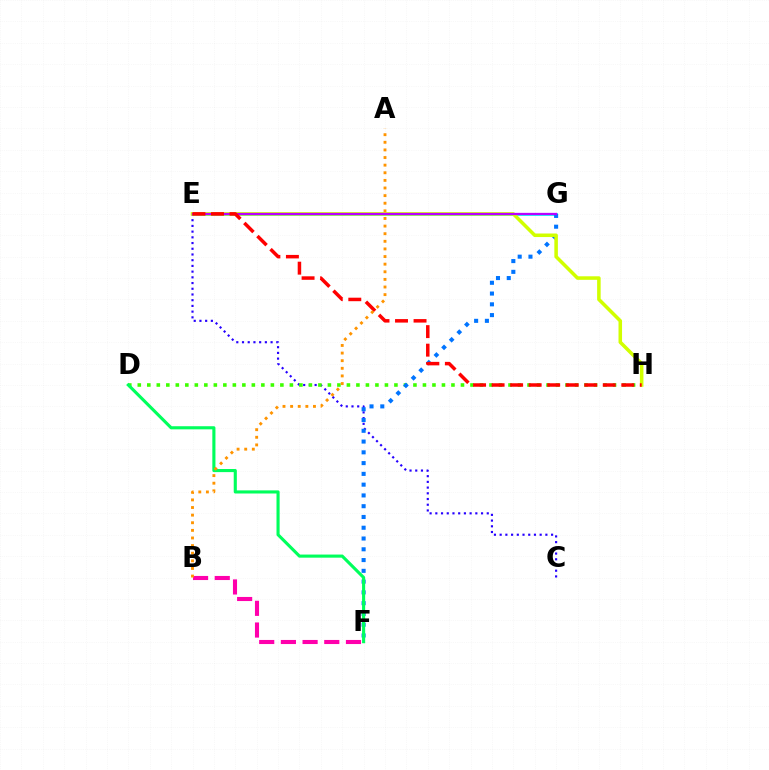{('B', 'F'): [{'color': '#ff00ac', 'line_style': 'dashed', 'thickness': 2.95}], ('E', 'G'): [{'color': '#00fff6', 'line_style': 'solid', 'thickness': 1.98}, {'color': '#b900ff', 'line_style': 'solid', 'thickness': 1.65}], ('C', 'E'): [{'color': '#2500ff', 'line_style': 'dotted', 'thickness': 1.55}], ('D', 'H'): [{'color': '#3dff00', 'line_style': 'dotted', 'thickness': 2.58}], ('F', 'G'): [{'color': '#0074ff', 'line_style': 'dotted', 'thickness': 2.93}], ('E', 'H'): [{'color': '#d1ff00', 'line_style': 'solid', 'thickness': 2.55}, {'color': '#ff0000', 'line_style': 'dashed', 'thickness': 2.52}], ('D', 'F'): [{'color': '#00ff5c', 'line_style': 'solid', 'thickness': 2.24}], ('A', 'B'): [{'color': '#ff9400', 'line_style': 'dotted', 'thickness': 2.07}]}